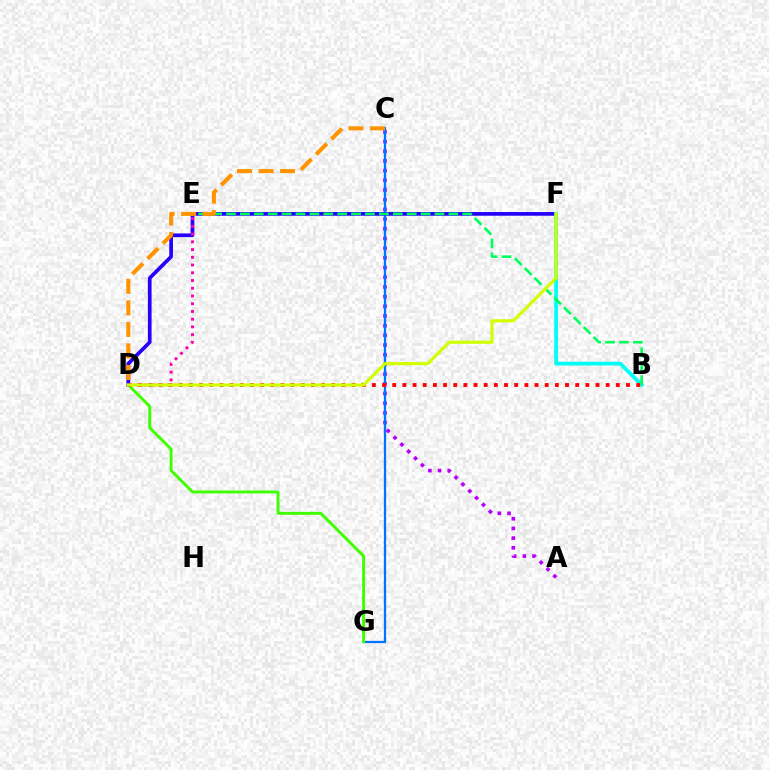{('A', 'C'): [{'color': '#b900ff', 'line_style': 'dotted', 'thickness': 2.63}], ('C', 'G'): [{'color': '#0074ff', 'line_style': 'solid', 'thickness': 1.64}], ('D', 'F'): [{'color': '#2500ff', 'line_style': 'solid', 'thickness': 2.66}, {'color': '#d1ff00', 'line_style': 'solid', 'thickness': 2.26}], ('B', 'F'): [{'color': '#00fff6', 'line_style': 'solid', 'thickness': 2.73}], ('D', 'G'): [{'color': '#3dff00', 'line_style': 'solid', 'thickness': 2.11}], ('B', 'D'): [{'color': '#ff0000', 'line_style': 'dotted', 'thickness': 2.76}], ('B', 'E'): [{'color': '#00ff5c', 'line_style': 'dashed', 'thickness': 1.89}], ('D', 'E'): [{'color': '#ff00ac', 'line_style': 'dotted', 'thickness': 2.1}], ('C', 'D'): [{'color': '#ff9400', 'line_style': 'dashed', 'thickness': 2.93}]}